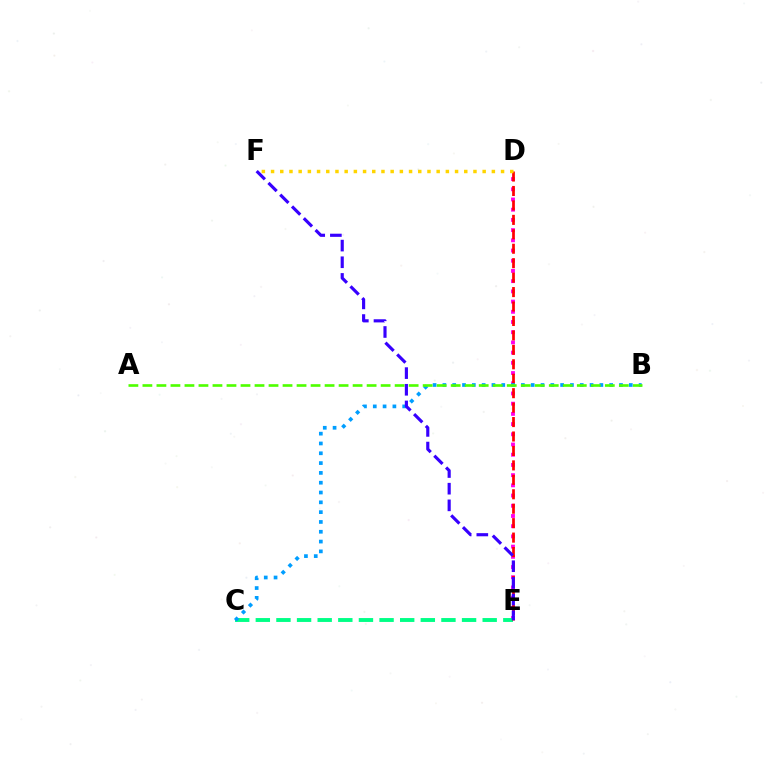{('D', 'E'): [{'color': '#ff00ed', 'line_style': 'dotted', 'thickness': 2.77}, {'color': '#ff0000', 'line_style': 'dashed', 'thickness': 1.96}], ('C', 'E'): [{'color': '#00ff86', 'line_style': 'dashed', 'thickness': 2.8}], ('B', 'C'): [{'color': '#009eff', 'line_style': 'dotted', 'thickness': 2.67}], ('D', 'F'): [{'color': '#ffd500', 'line_style': 'dotted', 'thickness': 2.5}], ('A', 'B'): [{'color': '#4fff00', 'line_style': 'dashed', 'thickness': 1.9}], ('E', 'F'): [{'color': '#3700ff', 'line_style': 'dashed', 'thickness': 2.26}]}